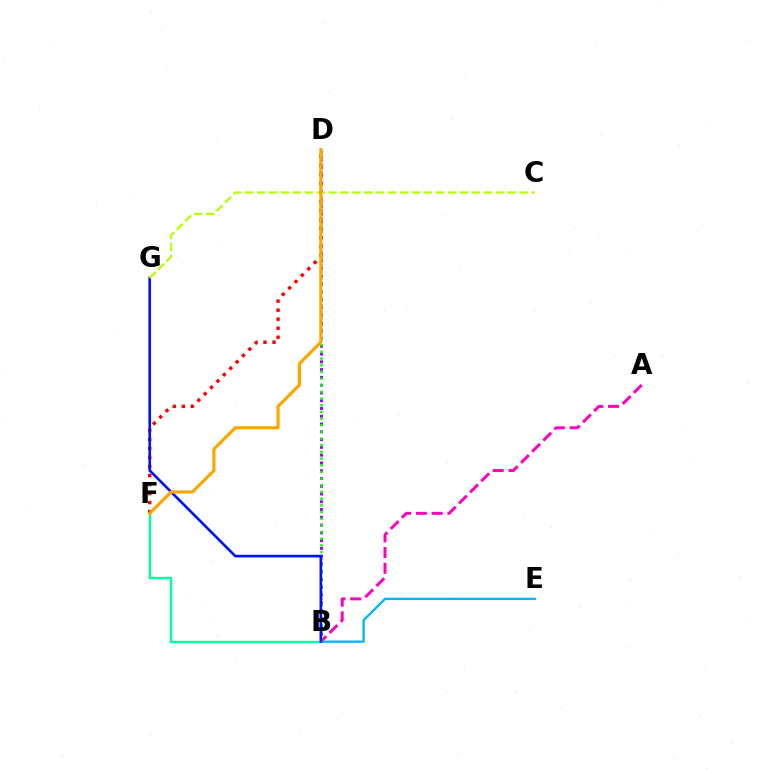{('B', 'D'): [{'color': '#9b00ff', 'line_style': 'dotted', 'thickness': 2.11}, {'color': '#08ff00', 'line_style': 'dotted', 'thickness': 1.81}], ('A', 'B'): [{'color': '#ff00bd', 'line_style': 'dashed', 'thickness': 2.14}], ('D', 'F'): [{'color': '#ff0000', 'line_style': 'dotted', 'thickness': 2.45}, {'color': '#ffa500', 'line_style': 'solid', 'thickness': 2.26}], ('B', 'E'): [{'color': '#00b5ff', 'line_style': 'solid', 'thickness': 1.68}], ('B', 'F'): [{'color': '#00ff9d', 'line_style': 'solid', 'thickness': 1.75}], ('B', 'G'): [{'color': '#0010ff', 'line_style': 'solid', 'thickness': 1.9}], ('C', 'G'): [{'color': '#b3ff00', 'line_style': 'dashed', 'thickness': 1.62}]}